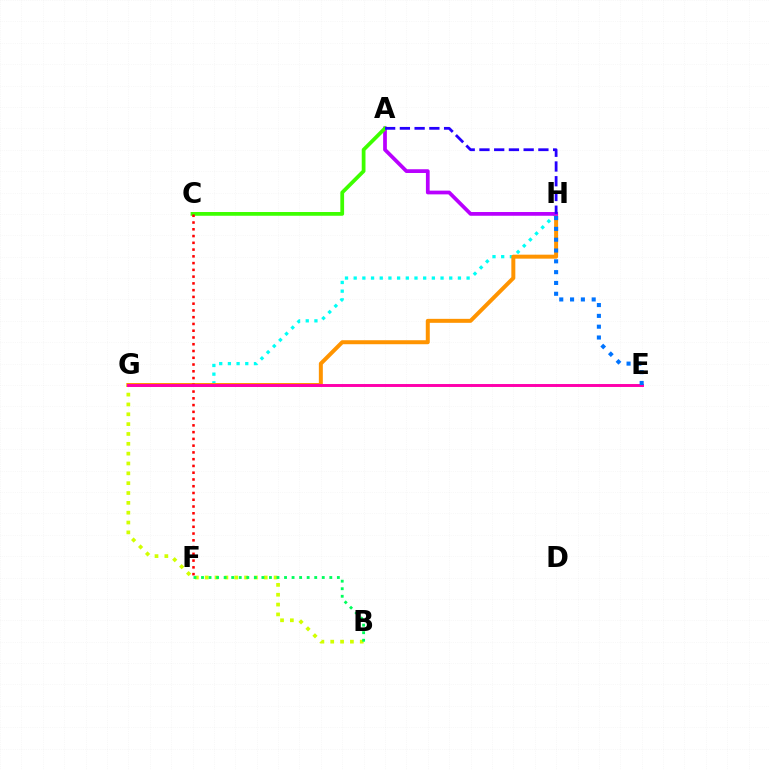{('G', 'H'): [{'color': '#00fff6', 'line_style': 'dotted', 'thickness': 2.36}, {'color': '#ff9400', 'line_style': 'solid', 'thickness': 2.87}], ('A', 'H'): [{'color': '#b900ff', 'line_style': 'solid', 'thickness': 2.69}, {'color': '#2500ff', 'line_style': 'dashed', 'thickness': 2.0}], ('B', 'G'): [{'color': '#d1ff00', 'line_style': 'dotted', 'thickness': 2.67}], ('A', 'C'): [{'color': '#3dff00', 'line_style': 'solid', 'thickness': 2.7}], ('C', 'F'): [{'color': '#ff0000', 'line_style': 'dotted', 'thickness': 1.84}], ('E', 'G'): [{'color': '#ff00ac', 'line_style': 'solid', 'thickness': 2.11}], ('B', 'F'): [{'color': '#00ff5c', 'line_style': 'dotted', 'thickness': 2.05}], ('E', 'H'): [{'color': '#0074ff', 'line_style': 'dotted', 'thickness': 2.94}]}